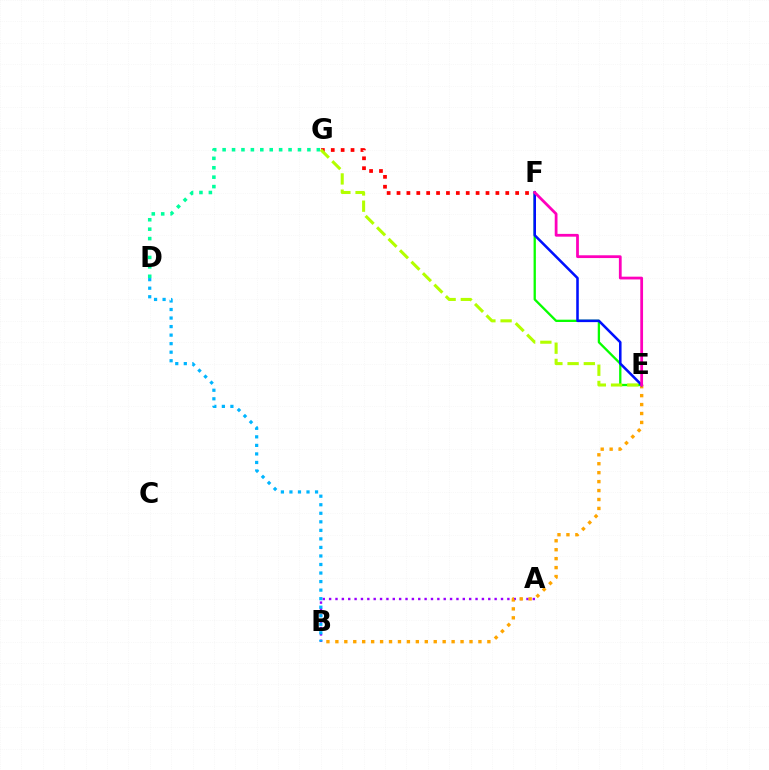{('F', 'G'): [{'color': '#ff0000', 'line_style': 'dotted', 'thickness': 2.69}], ('D', 'G'): [{'color': '#00ff9d', 'line_style': 'dotted', 'thickness': 2.56}], ('A', 'B'): [{'color': '#9b00ff', 'line_style': 'dotted', 'thickness': 1.73}], ('E', 'F'): [{'color': '#08ff00', 'line_style': 'solid', 'thickness': 1.66}, {'color': '#0010ff', 'line_style': 'solid', 'thickness': 1.84}, {'color': '#ff00bd', 'line_style': 'solid', 'thickness': 2.0}], ('B', 'D'): [{'color': '#00b5ff', 'line_style': 'dotted', 'thickness': 2.32}], ('B', 'E'): [{'color': '#ffa500', 'line_style': 'dotted', 'thickness': 2.43}], ('E', 'G'): [{'color': '#b3ff00', 'line_style': 'dashed', 'thickness': 2.2}]}